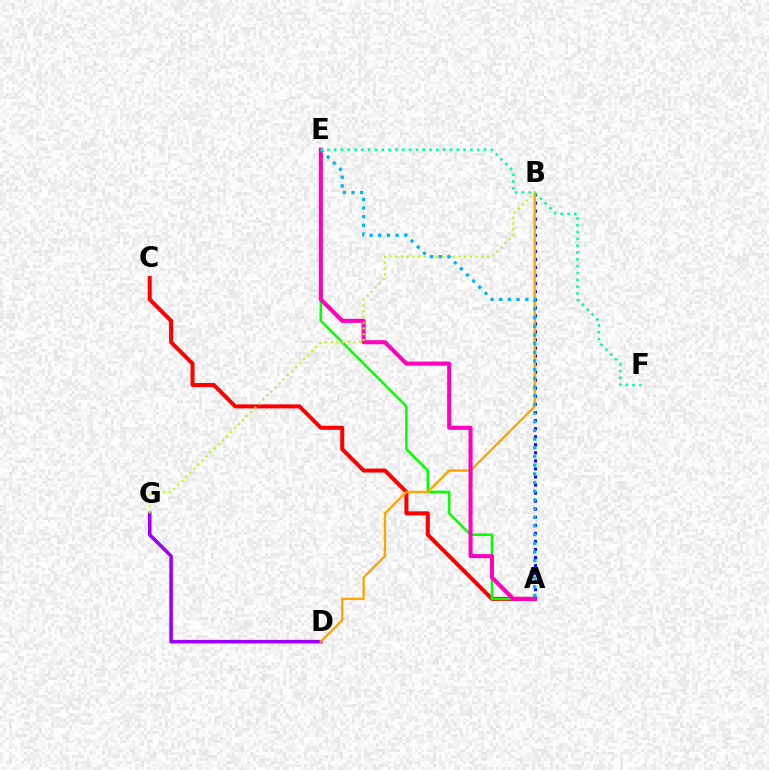{('D', 'G'): [{'color': '#9b00ff', 'line_style': 'solid', 'thickness': 2.59}], ('A', 'C'): [{'color': '#ff0000', 'line_style': 'solid', 'thickness': 2.89}], ('A', 'E'): [{'color': '#08ff00', 'line_style': 'solid', 'thickness': 1.83}, {'color': '#ff00bd', 'line_style': 'solid', 'thickness': 2.93}, {'color': '#00b5ff', 'line_style': 'dotted', 'thickness': 2.36}], ('A', 'B'): [{'color': '#0010ff', 'line_style': 'dotted', 'thickness': 2.19}], ('B', 'D'): [{'color': '#ffa500', 'line_style': 'solid', 'thickness': 1.68}], ('B', 'G'): [{'color': '#b3ff00', 'line_style': 'dotted', 'thickness': 1.56}], ('E', 'F'): [{'color': '#00ff9d', 'line_style': 'dotted', 'thickness': 1.85}]}